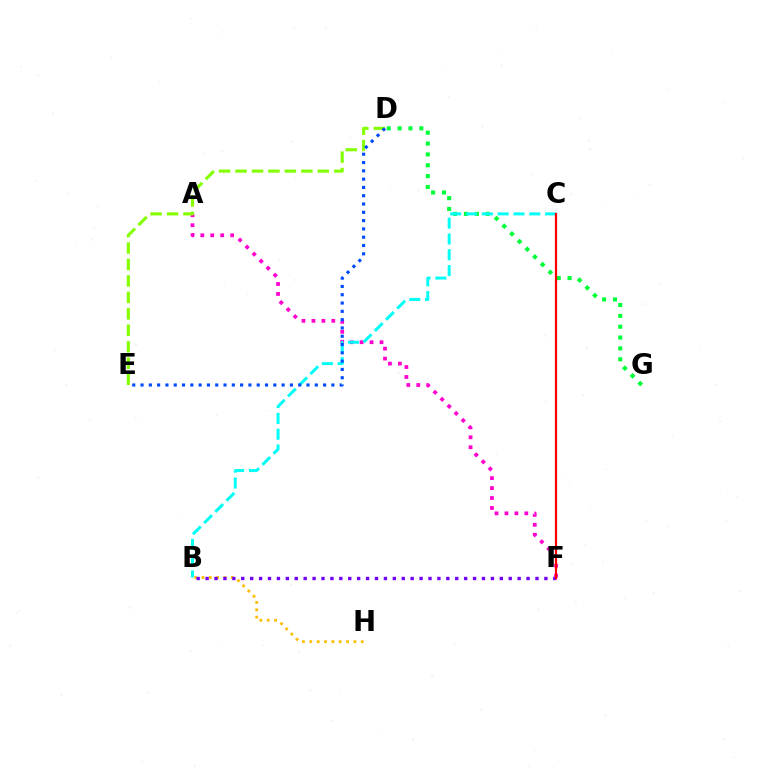{('D', 'G'): [{'color': '#00ff39', 'line_style': 'dotted', 'thickness': 2.95}], ('A', 'F'): [{'color': '#ff00cf', 'line_style': 'dotted', 'thickness': 2.7}], ('B', 'C'): [{'color': '#00fff6', 'line_style': 'dashed', 'thickness': 2.15}], ('D', 'E'): [{'color': '#84ff00', 'line_style': 'dashed', 'thickness': 2.24}, {'color': '#004bff', 'line_style': 'dotted', 'thickness': 2.25}], ('B', 'H'): [{'color': '#ffbd00', 'line_style': 'dotted', 'thickness': 2.0}], ('B', 'F'): [{'color': '#7200ff', 'line_style': 'dotted', 'thickness': 2.42}], ('C', 'F'): [{'color': '#ff0000', 'line_style': 'solid', 'thickness': 1.6}]}